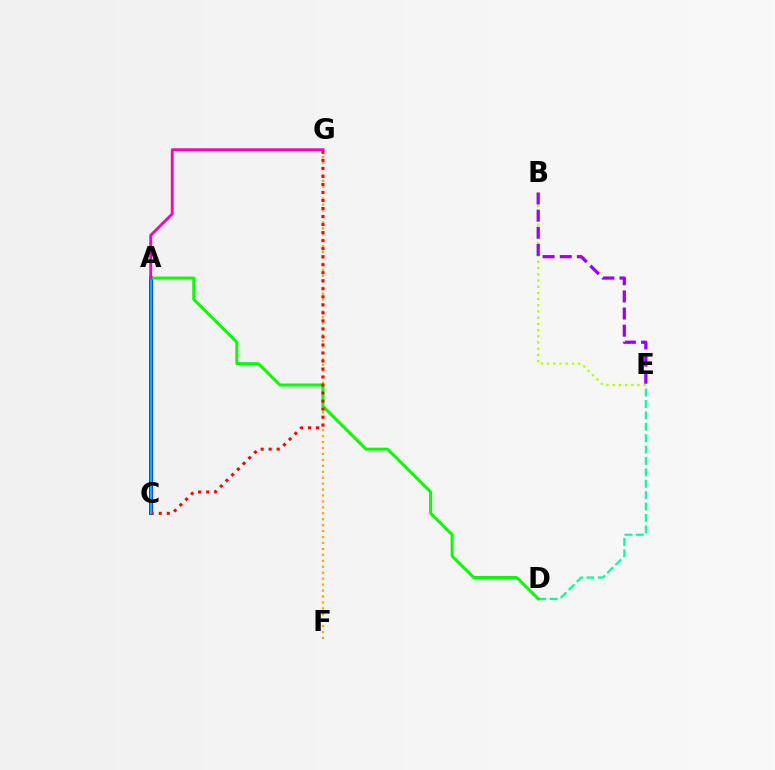{('F', 'G'): [{'color': '#ffa500', 'line_style': 'dotted', 'thickness': 1.61}], ('A', 'C'): [{'color': '#0010ff', 'line_style': 'solid', 'thickness': 2.7}, {'color': '#00b5ff', 'line_style': 'solid', 'thickness': 1.65}], ('D', 'E'): [{'color': '#00ff9d', 'line_style': 'dashed', 'thickness': 1.55}], ('A', 'D'): [{'color': '#08ff00', 'line_style': 'solid', 'thickness': 2.16}], ('C', 'G'): [{'color': '#ff0000', 'line_style': 'dotted', 'thickness': 2.18}], ('A', 'G'): [{'color': '#ff00bd', 'line_style': 'solid', 'thickness': 2.05}], ('B', 'E'): [{'color': '#b3ff00', 'line_style': 'dotted', 'thickness': 1.68}, {'color': '#9b00ff', 'line_style': 'dashed', 'thickness': 2.33}]}